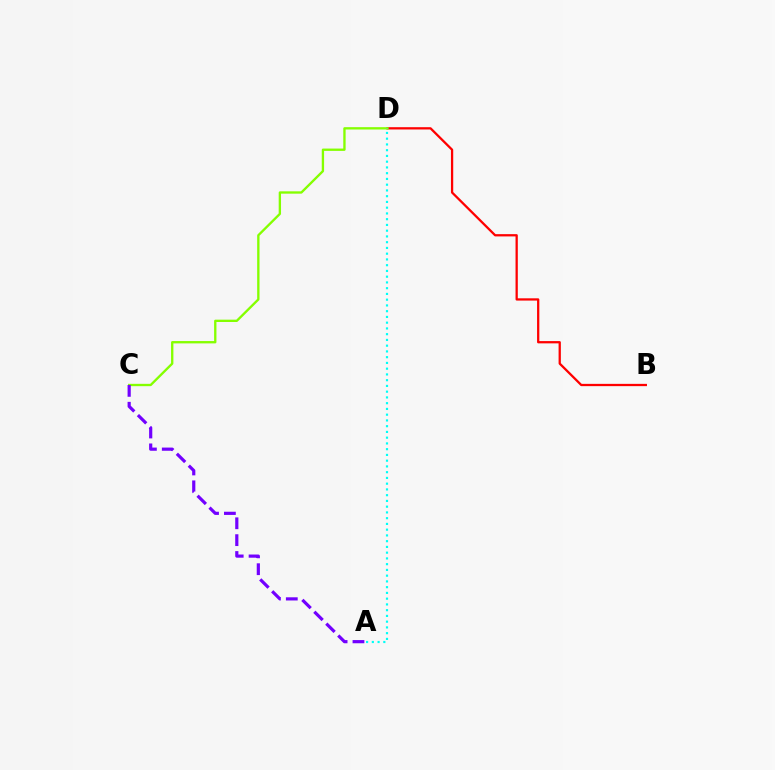{('B', 'D'): [{'color': '#ff0000', 'line_style': 'solid', 'thickness': 1.64}], ('C', 'D'): [{'color': '#84ff00', 'line_style': 'solid', 'thickness': 1.68}], ('A', 'D'): [{'color': '#00fff6', 'line_style': 'dotted', 'thickness': 1.56}], ('A', 'C'): [{'color': '#7200ff', 'line_style': 'dashed', 'thickness': 2.29}]}